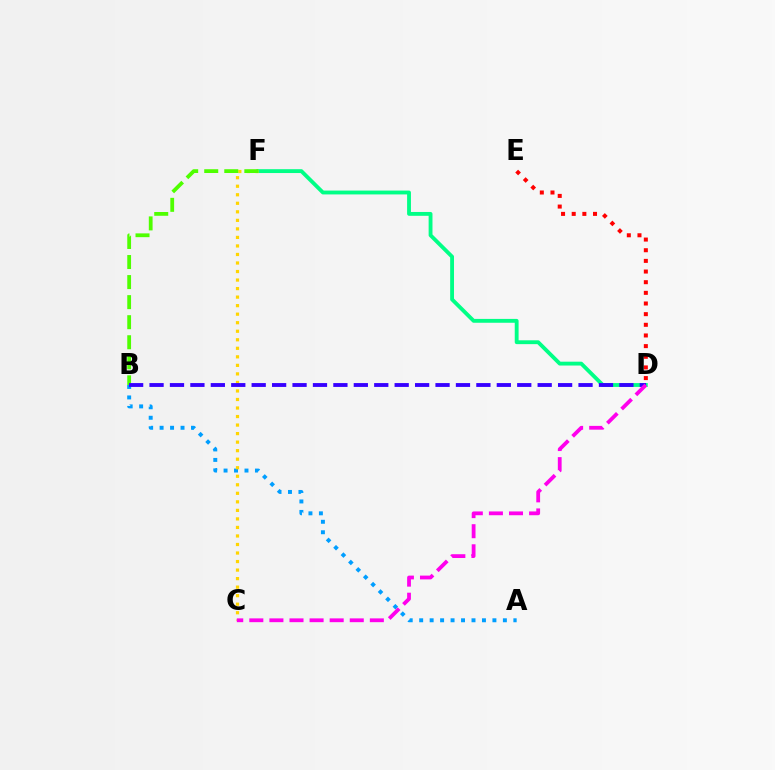{('D', 'F'): [{'color': '#00ff86', 'line_style': 'solid', 'thickness': 2.77}], ('A', 'B'): [{'color': '#009eff', 'line_style': 'dotted', 'thickness': 2.84}], ('C', 'F'): [{'color': '#ffd500', 'line_style': 'dotted', 'thickness': 2.32}], ('B', 'F'): [{'color': '#4fff00', 'line_style': 'dashed', 'thickness': 2.72}], ('B', 'D'): [{'color': '#3700ff', 'line_style': 'dashed', 'thickness': 2.78}], ('C', 'D'): [{'color': '#ff00ed', 'line_style': 'dashed', 'thickness': 2.73}], ('D', 'E'): [{'color': '#ff0000', 'line_style': 'dotted', 'thickness': 2.89}]}